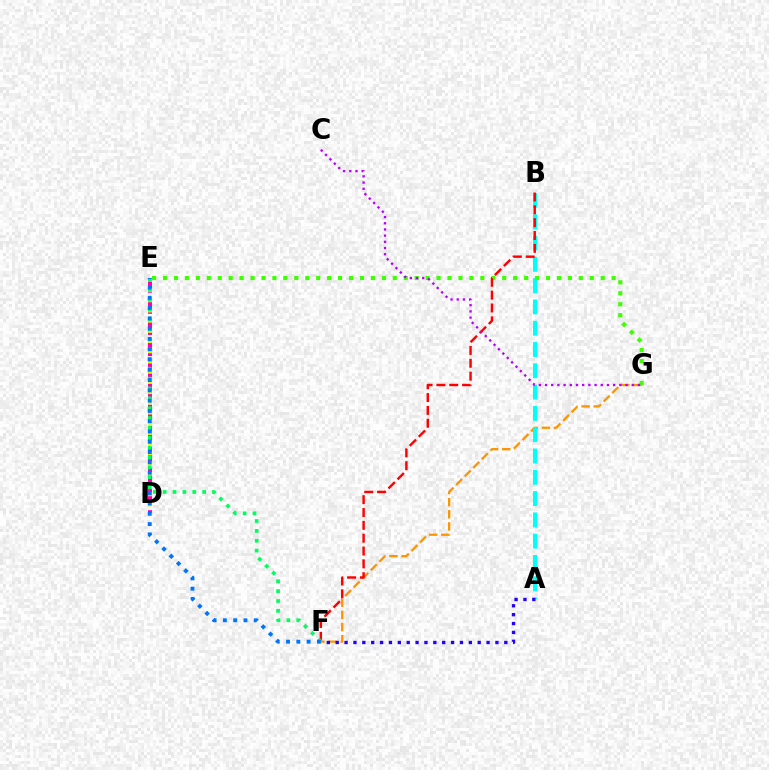{('D', 'E'): [{'color': '#ff00ac', 'line_style': 'dashed', 'thickness': 2.87}, {'color': '#d1ff00', 'line_style': 'dotted', 'thickness': 2.77}], ('F', 'G'): [{'color': '#ff9400', 'line_style': 'dashed', 'thickness': 1.65}], ('A', 'B'): [{'color': '#00fff6', 'line_style': 'dashed', 'thickness': 2.89}], ('E', 'G'): [{'color': '#3dff00', 'line_style': 'dotted', 'thickness': 2.97}], ('B', 'F'): [{'color': '#ff0000', 'line_style': 'dashed', 'thickness': 1.74}], ('C', 'G'): [{'color': '#b900ff', 'line_style': 'dotted', 'thickness': 1.68}], ('E', 'F'): [{'color': '#00ff5c', 'line_style': 'dotted', 'thickness': 2.68}, {'color': '#0074ff', 'line_style': 'dotted', 'thickness': 2.8}], ('A', 'F'): [{'color': '#2500ff', 'line_style': 'dotted', 'thickness': 2.41}]}